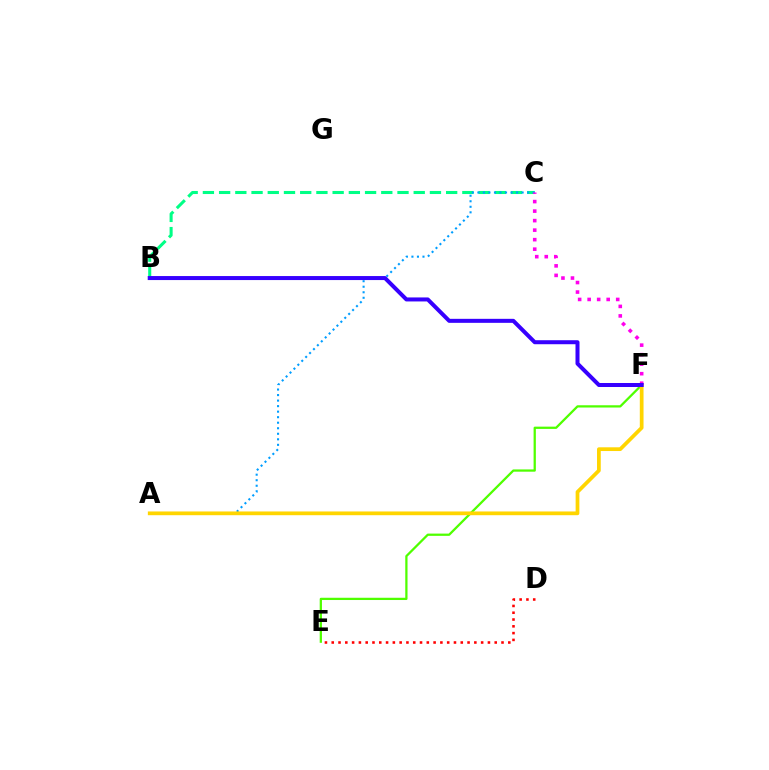{('B', 'C'): [{'color': '#00ff86', 'line_style': 'dashed', 'thickness': 2.2}], ('E', 'F'): [{'color': '#4fff00', 'line_style': 'solid', 'thickness': 1.63}], ('A', 'C'): [{'color': '#009eff', 'line_style': 'dotted', 'thickness': 1.5}], ('A', 'F'): [{'color': '#ffd500', 'line_style': 'solid', 'thickness': 2.69}], ('D', 'E'): [{'color': '#ff0000', 'line_style': 'dotted', 'thickness': 1.85}], ('C', 'F'): [{'color': '#ff00ed', 'line_style': 'dotted', 'thickness': 2.59}], ('B', 'F'): [{'color': '#3700ff', 'line_style': 'solid', 'thickness': 2.89}]}